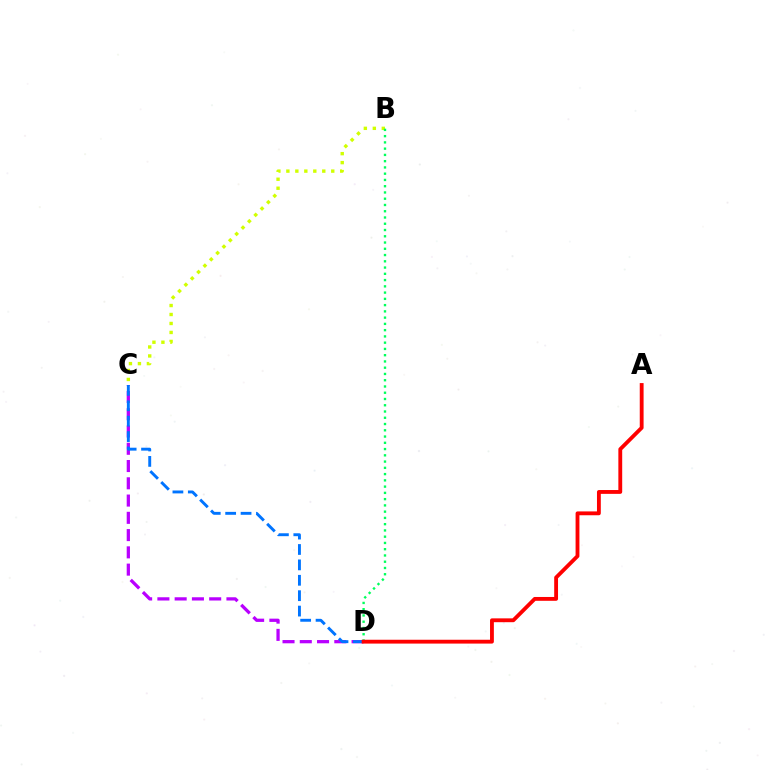{('B', 'C'): [{'color': '#d1ff00', 'line_style': 'dotted', 'thickness': 2.44}], ('C', 'D'): [{'color': '#b900ff', 'line_style': 'dashed', 'thickness': 2.35}, {'color': '#0074ff', 'line_style': 'dashed', 'thickness': 2.09}], ('B', 'D'): [{'color': '#00ff5c', 'line_style': 'dotted', 'thickness': 1.7}], ('A', 'D'): [{'color': '#ff0000', 'line_style': 'solid', 'thickness': 2.76}]}